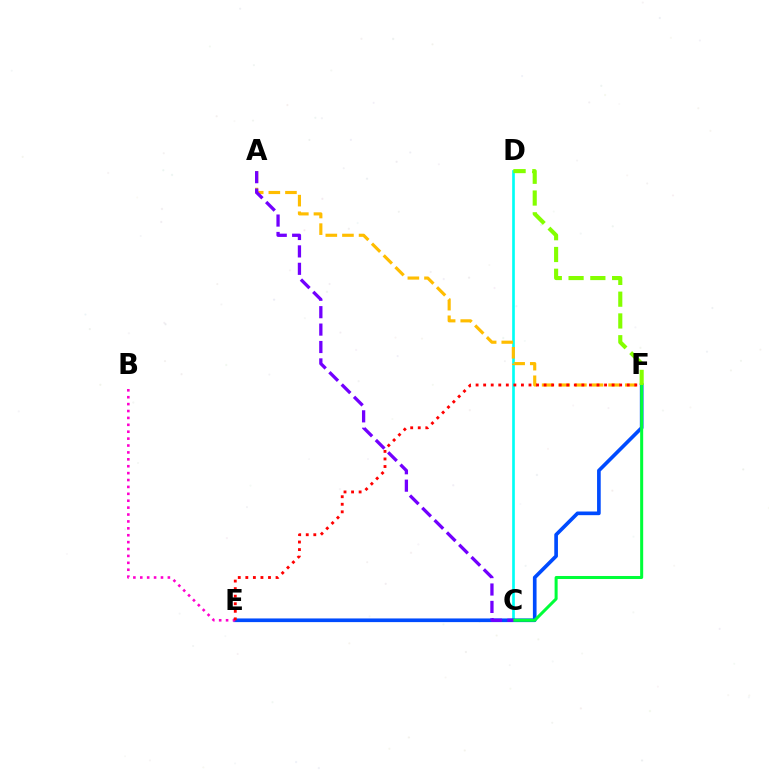{('C', 'D'): [{'color': '#00fff6', 'line_style': 'solid', 'thickness': 1.92}], ('A', 'F'): [{'color': '#ffbd00', 'line_style': 'dashed', 'thickness': 2.26}], ('E', 'F'): [{'color': '#004bff', 'line_style': 'solid', 'thickness': 2.64}, {'color': '#ff0000', 'line_style': 'dotted', 'thickness': 2.05}], ('B', 'E'): [{'color': '#ff00cf', 'line_style': 'dotted', 'thickness': 1.88}], ('C', 'F'): [{'color': '#00ff39', 'line_style': 'solid', 'thickness': 2.18}], ('D', 'F'): [{'color': '#84ff00', 'line_style': 'dashed', 'thickness': 2.96}], ('A', 'C'): [{'color': '#7200ff', 'line_style': 'dashed', 'thickness': 2.37}]}